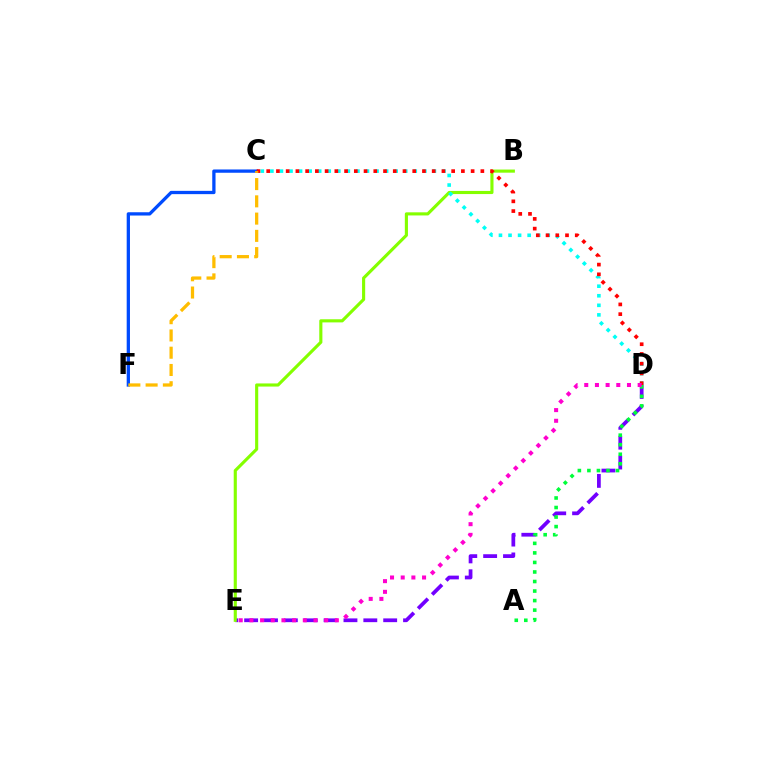{('D', 'E'): [{'color': '#7200ff', 'line_style': 'dashed', 'thickness': 2.7}, {'color': '#ff00cf', 'line_style': 'dotted', 'thickness': 2.9}], ('A', 'D'): [{'color': '#00ff39', 'line_style': 'dotted', 'thickness': 2.59}], ('B', 'E'): [{'color': '#84ff00', 'line_style': 'solid', 'thickness': 2.25}], ('C', 'F'): [{'color': '#004bff', 'line_style': 'solid', 'thickness': 2.36}, {'color': '#ffbd00', 'line_style': 'dashed', 'thickness': 2.34}], ('C', 'D'): [{'color': '#00fff6', 'line_style': 'dotted', 'thickness': 2.6}, {'color': '#ff0000', 'line_style': 'dotted', 'thickness': 2.64}]}